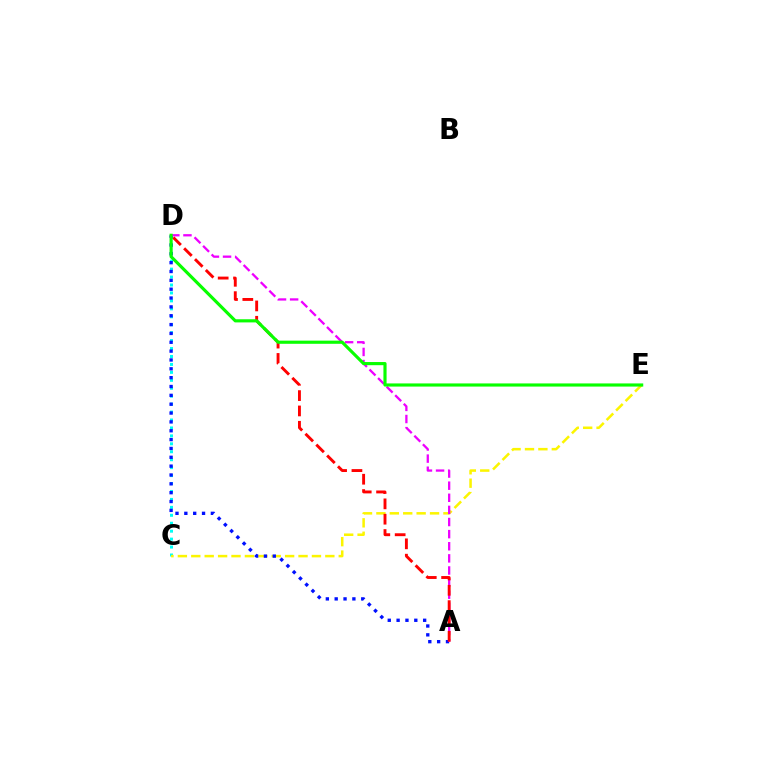{('C', 'D'): [{'color': '#00fff6', 'line_style': 'dotted', 'thickness': 2.16}], ('C', 'E'): [{'color': '#fcf500', 'line_style': 'dashed', 'thickness': 1.82}], ('A', 'D'): [{'color': '#0010ff', 'line_style': 'dotted', 'thickness': 2.4}, {'color': '#ee00ff', 'line_style': 'dashed', 'thickness': 1.65}, {'color': '#ff0000', 'line_style': 'dashed', 'thickness': 2.08}], ('D', 'E'): [{'color': '#08ff00', 'line_style': 'solid', 'thickness': 2.27}]}